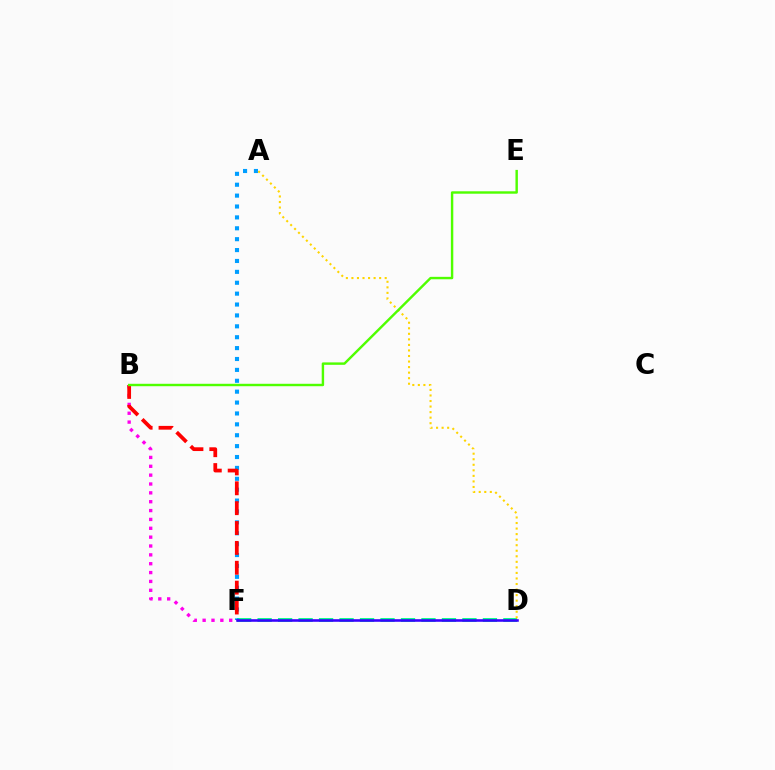{('D', 'F'): [{'color': '#00ff86', 'line_style': 'dashed', 'thickness': 2.78}, {'color': '#3700ff', 'line_style': 'solid', 'thickness': 1.85}], ('A', 'F'): [{'color': '#009eff', 'line_style': 'dotted', 'thickness': 2.96}], ('A', 'D'): [{'color': '#ffd500', 'line_style': 'dotted', 'thickness': 1.51}], ('B', 'F'): [{'color': '#ff00ed', 'line_style': 'dotted', 'thickness': 2.41}, {'color': '#ff0000', 'line_style': 'dashed', 'thickness': 2.7}], ('B', 'E'): [{'color': '#4fff00', 'line_style': 'solid', 'thickness': 1.74}]}